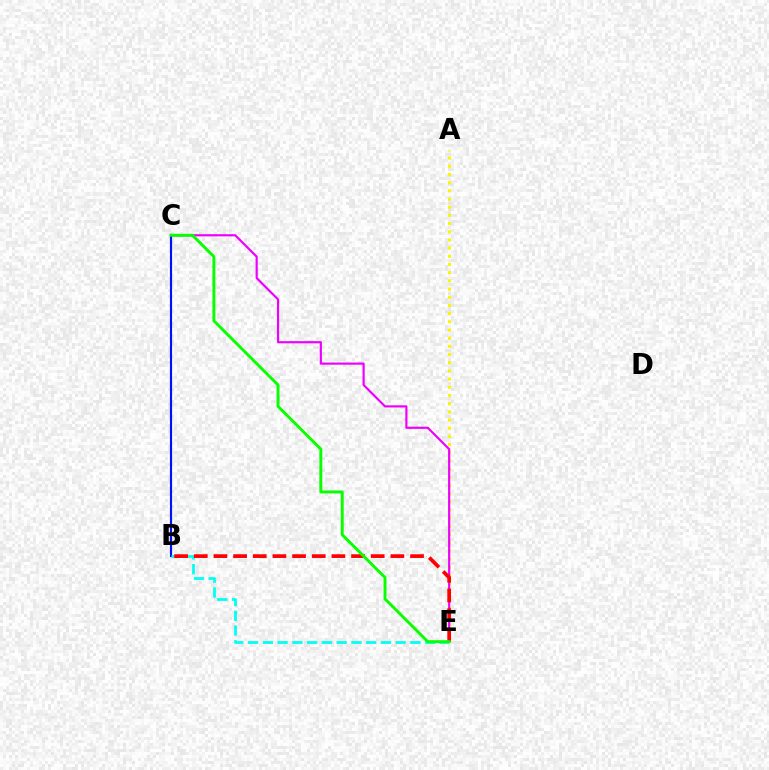{('A', 'E'): [{'color': '#fcf500', 'line_style': 'dotted', 'thickness': 2.22}], ('C', 'E'): [{'color': '#ee00ff', 'line_style': 'solid', 'thickness': 1.56}, {'color': '#08ff00', 'line_style': 'solid', 'thickness': 2.11}], ('B', 'C'): [{'color': '#0010ff', 'line_style': 'solid', 'thickness': 1.55}], ('B', 'E'): [{'color': '#00fff6', 'line_style': 'dashed', 'thickness': 2.01}, {'color': '#ff0000', 'line_style': 'dashed', 'thickness': 2.67}]}